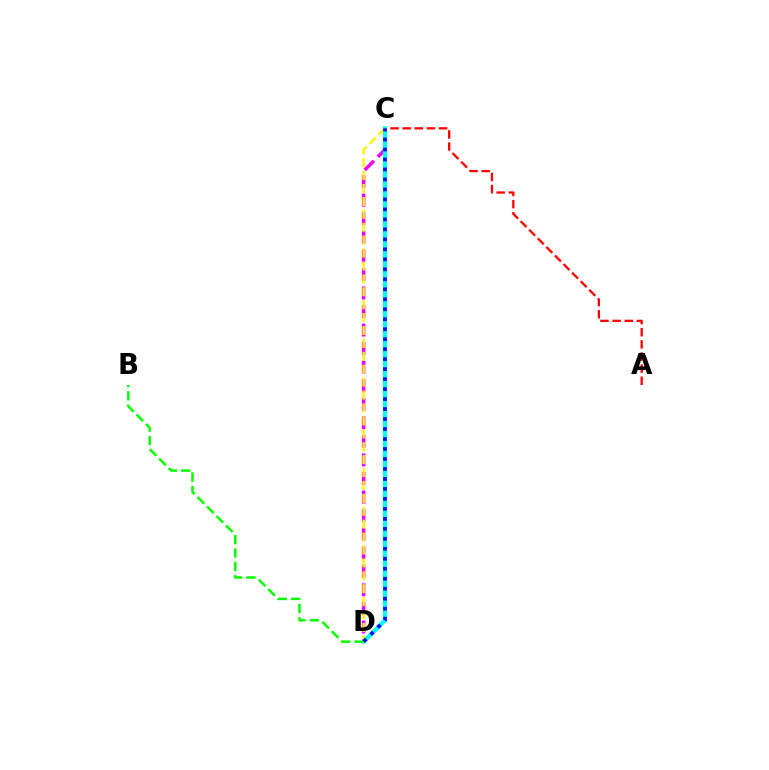{('A', 'C'): [{'color': '#ff0000', 'line_style': 'dashed', 'thickness': 1.65}], ('C', 'D'): [{'color': '#ee00ff', 'line_style': 'dashed', 'thickness': 2.52}, {'color': '#00fff6', 'line_style': 'solid', 'thickness': 3.0}, {'color': '#fcf500', 'line_style': 'dashed', 'thickness': 1.75}, {'color': '#0010ff', 'line_style': 'dotted', 'thickness': 2.71}], ('B', 'D'): [{'color': '#08ff00', 'line_style': 'dashed', 'thickness': 1.82}]}